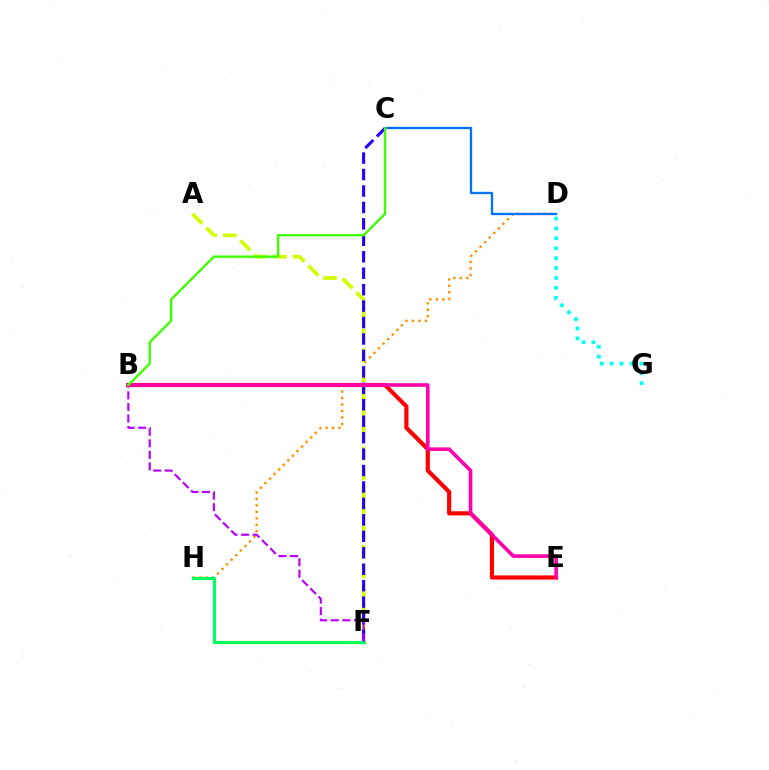{('D', 'H'): [{'color': '#ff9400', 'line_style': 'dotted', 'thickness': 1.76}], ('A', 'F'): [{'color': '#d1ff00', 'line_style': 'dashed', 'thickness': 2.67}], ('B', 'E'): [{'color': '#ff0000', 'line_style': 'solid', 'thickness': 2.99}, {'color': '#ff00ac', 'line_style': 'solid', 'thickness': 2.6}], ('C', 'D'): [{'color': '#0074ff', 'line_style': 'solid', 'thickness': 1.66}], ('D', 'G'): [{'color': '#00fff6', 'line_style': 'dotted', 'thickness': 2.69}], ('F', 'H'): [{'color': '#00ff5c', 'line_style': 'solid', 'thickness': 2.32}], ('C', 'F'): [{'color': '#2500ff', 'line_style': 'dashed', 'thickness': 2.23}], ('B', 'F'): [{'color': '#b900ff', 'line_style': 'dashed', 'thickness': 1.57}], ('B', 'C'): [{'color': '#3dff00', 'line_style': 'solid', 'thickness': 1.69}]}